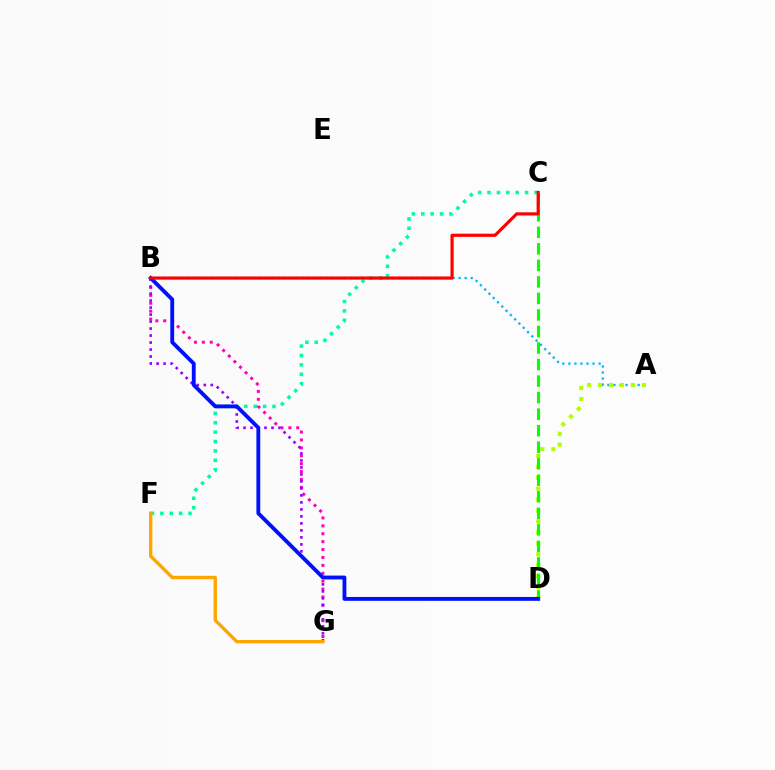{('C', 'F'): [{'color': '#00ff9d', 'line_style': 'dotted', 'thickness': 2.55}], ('A', 'B'): [{'color': '#00b5ff', 'line_style': 'dotted', 'thickness': 1.64}], ('A', 'D'): [{'color': '#b3ff00', 'line_style': 'dotted', 'thickness': 2.97}], ('C', 'D'): [{'color': '#08ff00', 'line_style': 'dashed', 'thickness': 2.25}], ('B', 'G'): [{'color': '#ff00bd', 'line_style': 'dotted', 'thickness': 2.15}, {'color': '#9b00ff', 'line_style': 'dotted', 'thickness': 1.9}], ('B', 'D'): [{'color': '#0010ff', 'line_style': 'solid', 'thickness': 2.77}], ('B', 'C'): [{'color': '#ff0000', 'line_style': 'solid', 'thickness': 2.28}], ('F', 'G'): [{'color': '#ffa500', 'line_style': 'solid', 'thickness': 2.42}]}